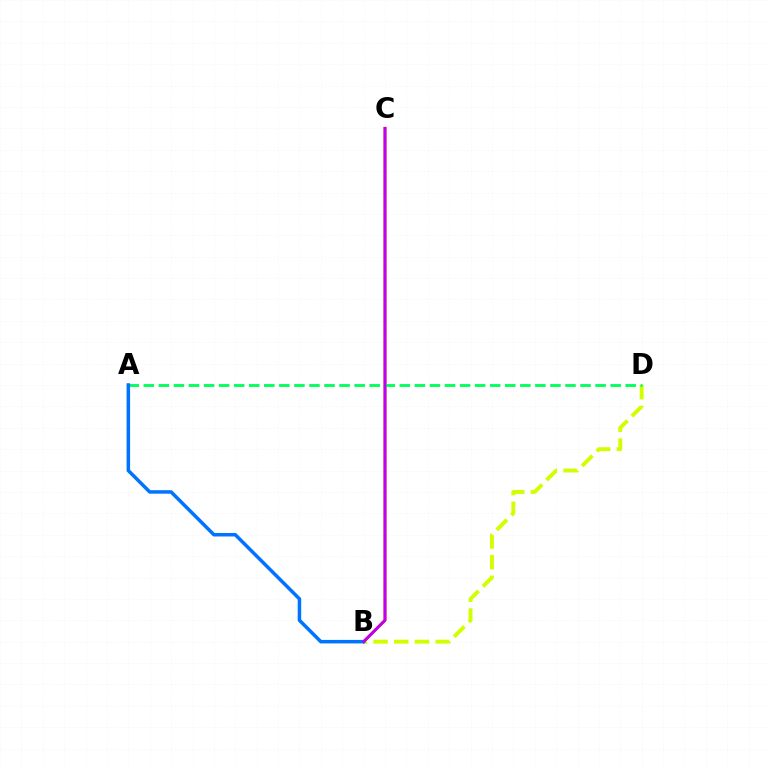{('B', 'D'): [{'color': '#d1ff00', 'line_style': 'dashed', 'thickness': 2.82}], ('B', 'C'): [{'color': '#ff0000', 'line_style': 'solid', 'thickness': 2.12}, {'color': '#b900ff', 'line_style': 'solid', 'thickness': 1.82}], ('A', 'D'): [{'color': '#00ff5c', 'line_style': 'dashed', 'thickness': 2.05}], ('A', 'B'): [{'color': '#0074ff', 'line_style': 'solid', 'thickness': 2.53}]}